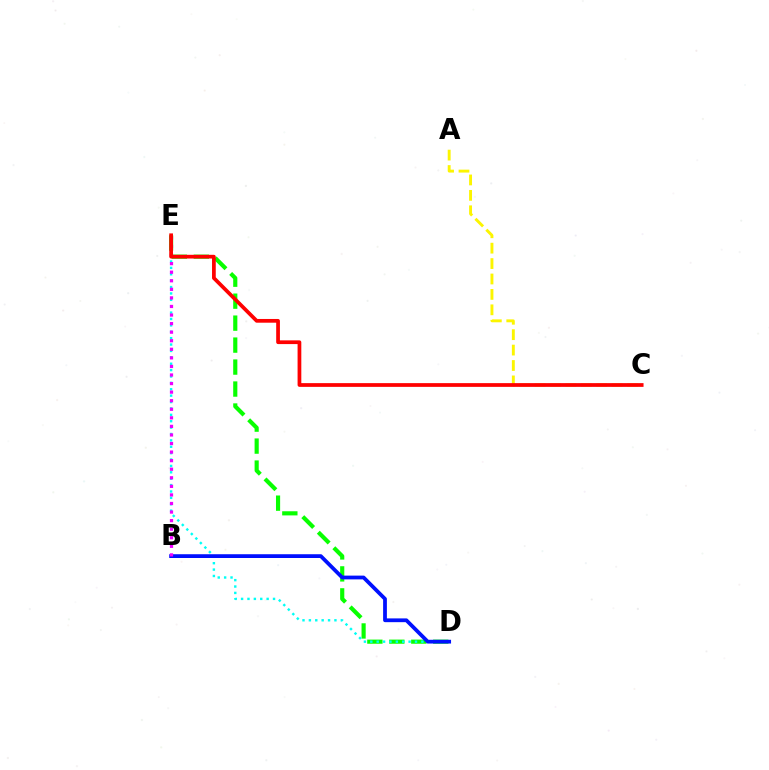{('D', 'E'): [{'color': '#08ff00', 'line_style': 'dashed', 'thickness': 2.98}, {'color': '#00fff6', 'line_style': 'dotted', 'thickness': 1.74}], ('B', 'D'): [{'color': '#0010ff', 'line_style': 'solid', 'thickness': 2.71}], ('B', 'E'): [{'color': '#ee00ff', 'line_style': 'dotted', 'thickness': 2.33}], ('A', 'C'): [{'color': '#fcf500', 'line_style': 'dashed', 'thickness': 2.09}], ('C', 'E'): [{'color': '#ff0000', 'line_style': 'solid', 'thickness': 2.69}]}